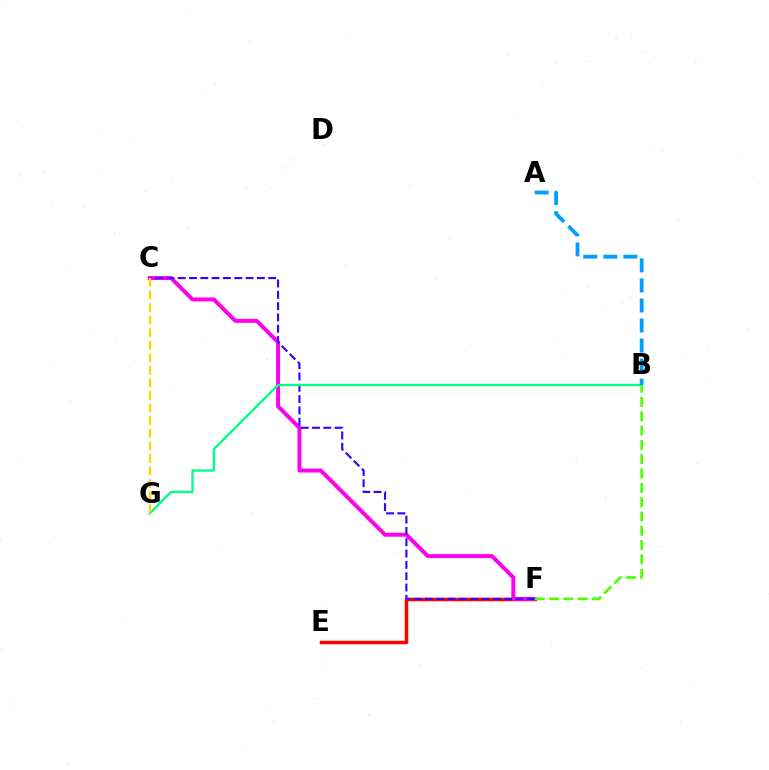{('E', 'F'): [{'color': '#ff0000', 'line_style': 'solid', 'thickness': 2.52}], ('C', 'F'): [{'color': '#ff00ed', 'line_style': 'solid', 'thickness': 2.85}, {'color': '#3700ff', 'line_style': 'dashed', 'thickness': 1.54}], ('B', 'G'): [{'color': '#00ff86', 'line_style': 'solid', 'thickness': 1.67}], ('C', 'G'): [{'color': '#ffd500', 'line_style': 'dashed', 'thickness': 1.71}], ('A', 'B'): [{'color': '#009eff', 'line_style': 'dashed', 'thickness': 2.72}], ('B', 'F'): [{'color': '#4fff00', 'line_style': 'dashed', 'thickness': 1.94}]}